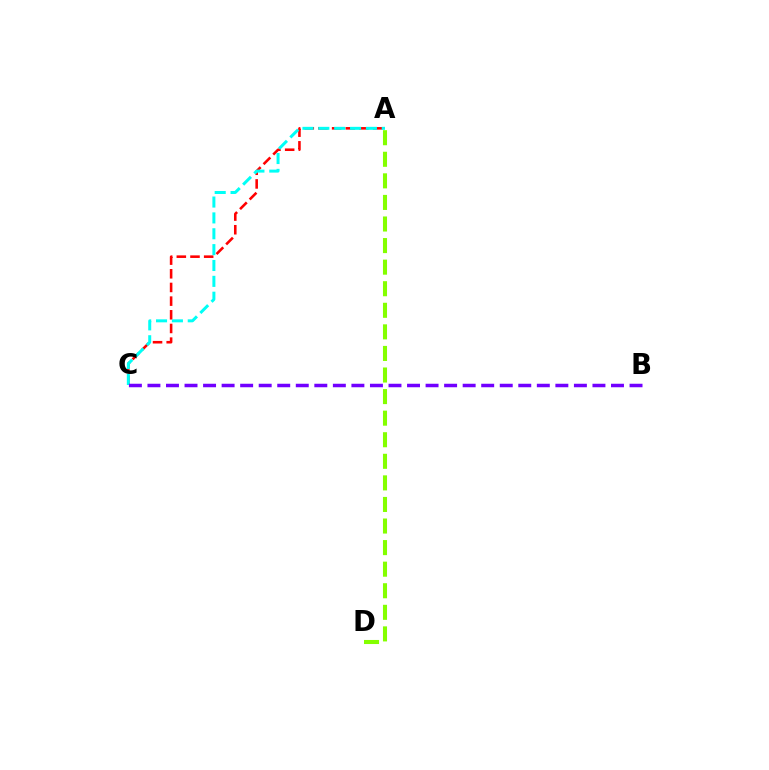{('A', 'C'): [{'color': '#ff0000', 'line_style': 'dashed', 'thickness': 1.86}, {'color': '#00fff6', 'line_style': 'dashed', 'thickness': 2.15}], ('A', 'D'): [{'color': '#84ff00', 'line_style': 'dashed', 'thickness': 2.93}], ('B', 'C'): [{'color': '#7200ff', 'line_style': 'dashed', 'thickness': 2.52}]}